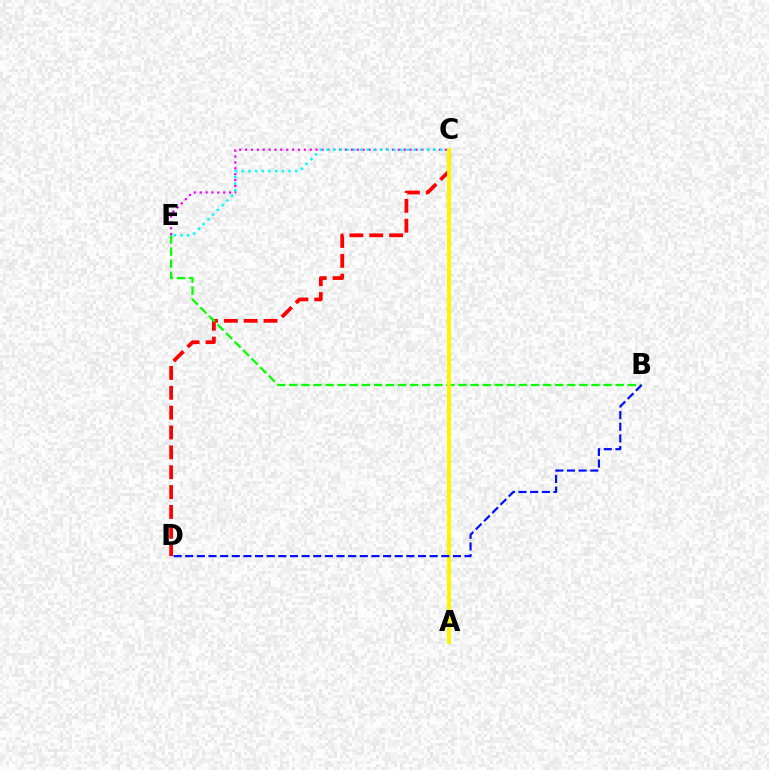{('C', 'E'): [{'color': '#ee00ff', 'line_style': 'dotted', 'thickness': 1.6}, {'color': '#00fff6', 'line_style': 'dotted', 'thickness': 1.82}], ('C', 'D'): [{'color': '#ff0000', 'line_style': 'dashed', 'thickness': 2.7}], ('B', 'E'): [{'color': '#08ff00', 'line_style': 'dashed', 'thickness': 1.64}], ('A', 'C'): [{'color': '#fcf500', 'line_style': 'solid', 'thickness': 2.84}], ('B', 'D'): [{'color': '#0010ff', 'line_style': 'dashed', 'thickness': 1.58}]}